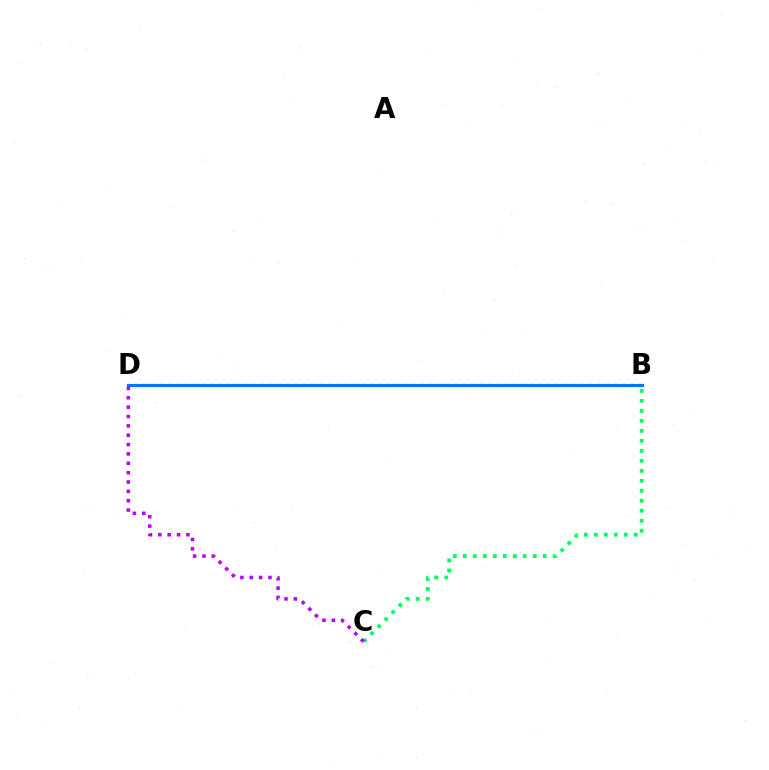{('B', 'D'): [{'color': '#ff0000', 'line_style': 'dotted', 'thickness': 2.29}, {'color': '#d1ff00', 'line_style': 'dashed', 'thickness': 1.81}, {'color': '#0074ff', 'line_style': 'solid', 'thickness': 2.23}], ('B', 'C'): [{'color': '#00ff5c', 'line_style': 'dotted', 'thickness': 2.71}], ('C', 'D'): [{'color': '#b900ff', 'line_style': 'dotted', 'thickness': 2.54}]}